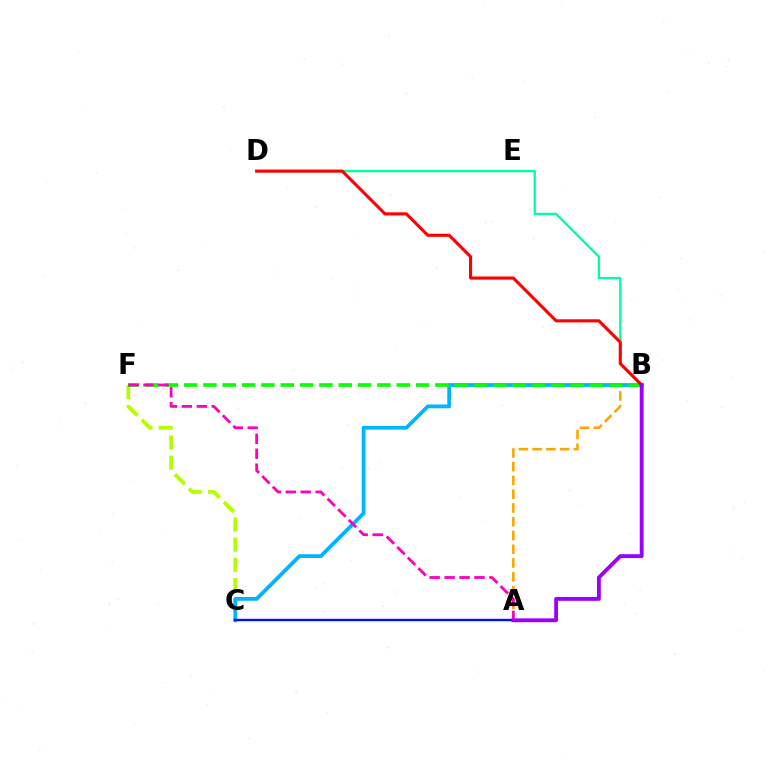{('A', 'B'): [{'color': '#ffa500', 'line_style': 'dashed', 'thickness': 1.87}, {'color': '#9b00ff', 'line_style': 'solid', 'thickness': 2.78}], ('C', 'F'): [{'color': '#b3ff00', 'line_style': 'dashed', 'thickness': 2.74}], ('B', 'C'): [{'color': '#00b5ff', 'line_style': 'solid', 'thickness': 2.72}], ('B', 'D'): [{'color': '#00ff9d', 'line_style': 'solid', 'thickness': 1.66}, {'color': '#ff0000', 'line_style': 'solid', 'thickness': 2.24}], ('B', 'F'): [{'color': '#08ff00', 'line_style': 'dashed', 'thickness': 2.63}], ('A', 'F'): [{'color': '#ff00bd', 'line_style': 'dashed', 'thickness': 2.03}], ('A', 'C'): [{'color': '#0010ff', 'line_style': 'solid', 'thickness': 1.72}]}